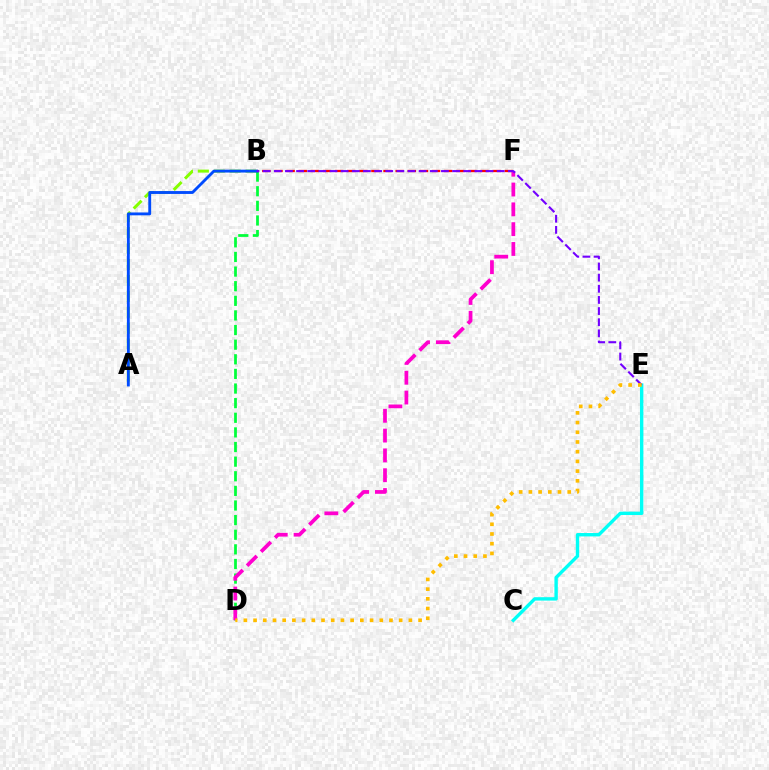{('C', 'E'): [{'color': '#00fff6', 'line_style': 'solid', 'thickness': 2.44}], ('A', 'B'): [{'color': '#84ff00', 'line_style': 'dashed', 'thickness': 2.16}, {'color': '#004bff', 'line_style': 'solid', 'thickness': 2.06}], ('B', 'D'): [{'color': '#00ff39', 'line_style': 'dashed', 'thickness': 1.99}], ('B', 'F'): [{'color': '#ff0000', 'line_style': 'dashed', 'thickness': 1.65}], ('D', 'F'): [{'color': '#ff00cf', 'line_style': 'dashed', 'thickness': 2.69}], ('B', 'E'): [{'color': '#7200ff', 'line_style': 'dashed', 'thickness': 1.51}], ('D', 'E'): [{'color': '#ffbd00', 'line_style': 'dotted', 'thickness': 2.64}]}